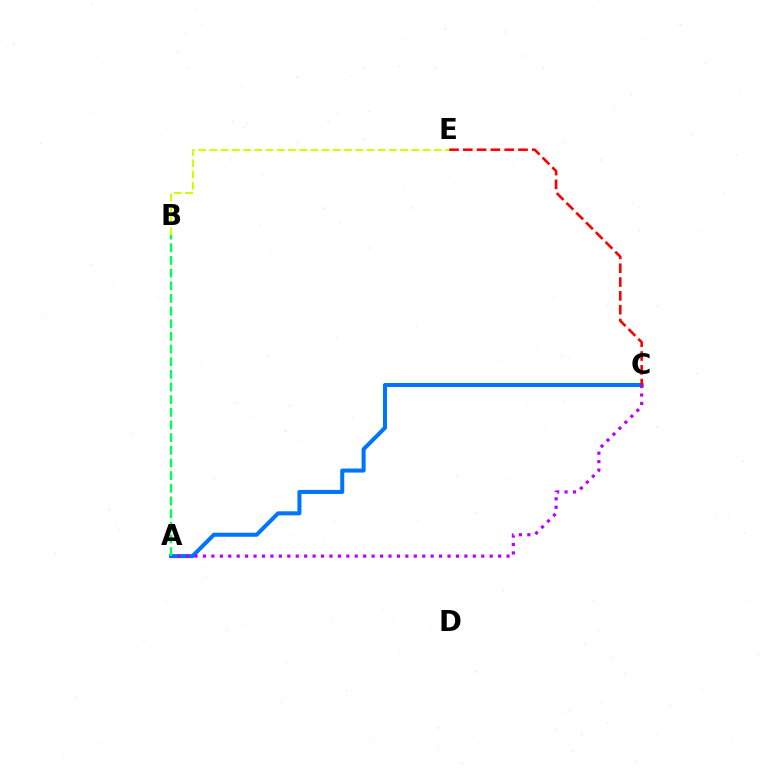{('A', 'C'): [{'color': '#0074ff', 'line_style': 'solid', 'thickness': 2.91}, {'color': '#b900ff', 'line_style': 'dotted', 'thickness': 2.29}], ('A', 'B'): [{'color': '#00ff5c', 'line_style': 'dashed', 'thickness': 1.72}], ('C', 'E'): [{'color': '#ff0000', 'line_style': 'dashed', 'thickness': 1.88}], ('B', 'E'): [{'color': '#d1ff00', 'line_style': 'dashed', 'thickness': 1.52}]}